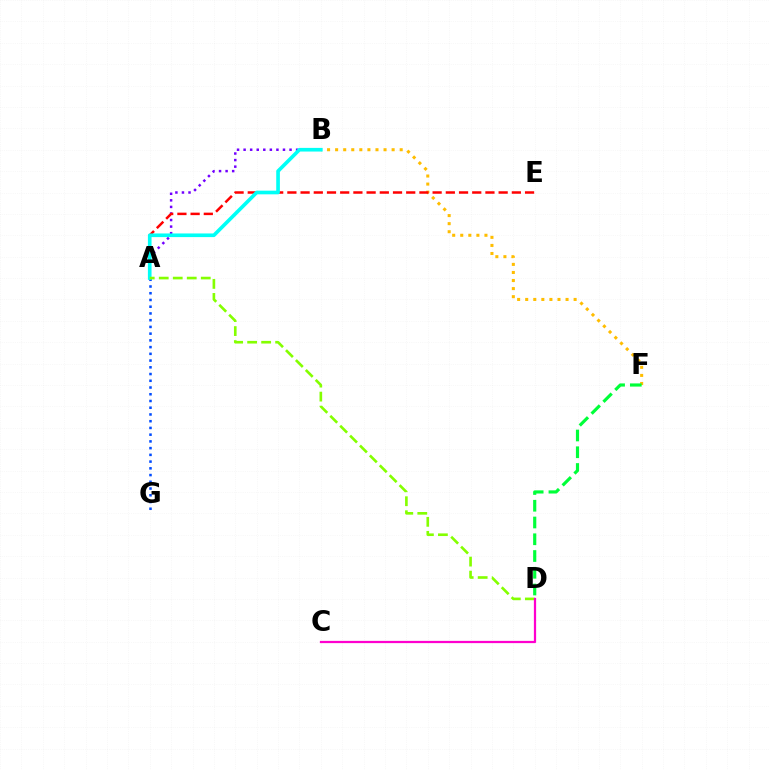{('B', 'F'): [{'color': '#ffbd00', 'line_style': 'dotted', 'thickness': 2.19}], ('A', 'G'): [{'color': '#004bff', 'line_style': 'dotted', 'thickness': 1.83}], ('A', 'B'): [{'color': '#7200ff', 'line_style': 'dotted', 'thickness': 1.78}, {'color': '#00fff6', 'line_style': 'solid', 'thickness': 2.63}], ('D', 'F'): [{'color': '#00ff39', 'line_style': 'dashed', 'thickness': 2.28}], ('A', 'E'): [{'color': '#ff0000', 'line_style': 'dashed', 'thickness': 1.79}], ('A', 'D'): [{'color': '#84ff00', 'line_style': 'dashed', 'thickness': 1.9}], ('C', 'D'): [{'color': '#ff00cf', 'line_style': 'solid', 'thickness': 1.62}]}